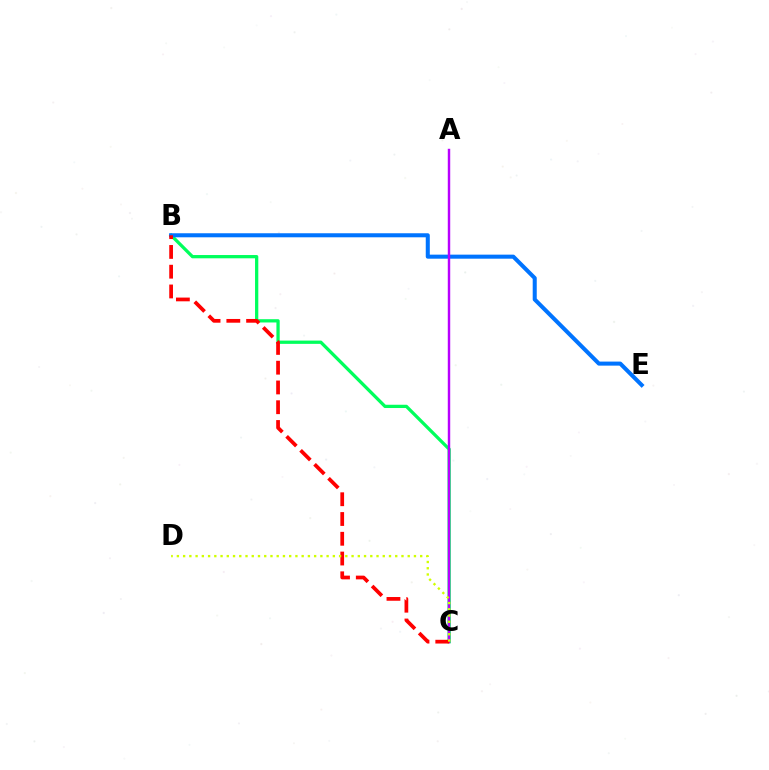{('B', 'C'): [{'color': '#00ff5c', 'line_style': 'solid', 'thickness': 2.35}, {'color': '#ff0000', 'line_style': 'dashed', 'thickness': 2.69}], ('B', 'E'): [{'color': '#0074ff', 'line_style': 'solid', 'thickness': 2.91}], ('A', 'C'): [{'color': '#b900ff', 'line_style': 'solid', 'thickness': 1.76}], ('C', 'D'): [{'color': '#d1ff00', 'line_style': 'dotted', 'thickness': 1.7}]}